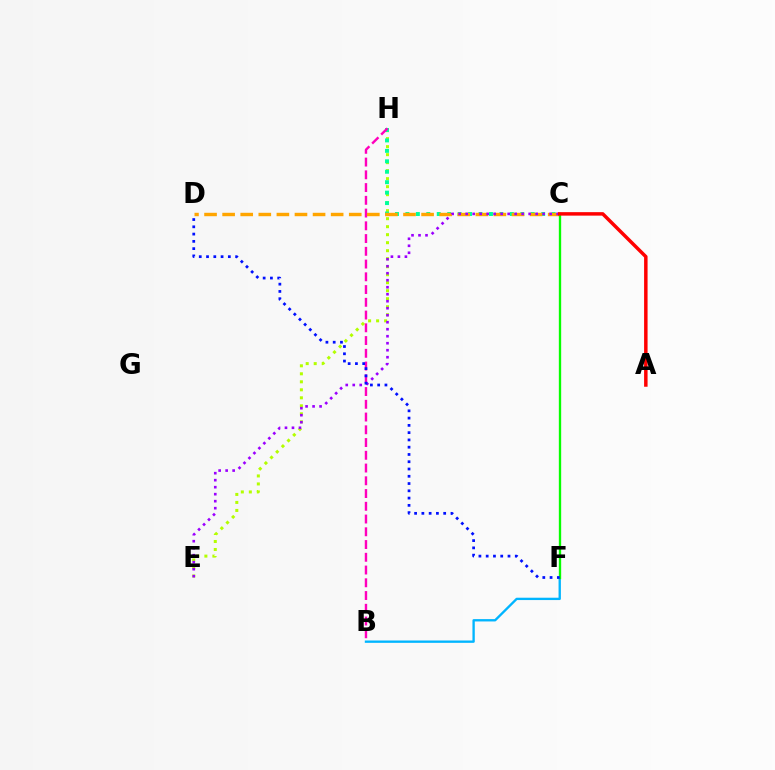{('E', 'H'): [{'color': '#b3ff00', 'line_style': 'dotted', 'thickness': 2.17}], ('C', 'H'): [{'color': '#00ff9d', 'line_style': 'dotted', 'thickness': 2.84}], ('B', 'H'): [{'color': '#ff00bd', 'line_style': 'dashed', 'thickness': 1.73}], ('C', 'D'): [{'color': '#ffa500', 'line_style': 'dashed', 'thickness': 2.46}], ('B', 'F'): [{'color': '#00b5ff', 'line_style': 'solid', 'thickness': 1.69}], ('C', 'E'): [{'color': '#9b00ff', 'line_style': 'dotted', 'thickness': 1.9}], ('C', 'F'): [{'color': '#08ff00', 'line_style': 'solid', 'thickness': 1.68}], ('A', 'C'): [{'color': '#ff0000', 'line_style': 'solid', 'thickness': 2.5}], ('D', 'F'): [{'color': '#0010ff', 'line_style': 'dotted', 'thickness': 1.98}]}